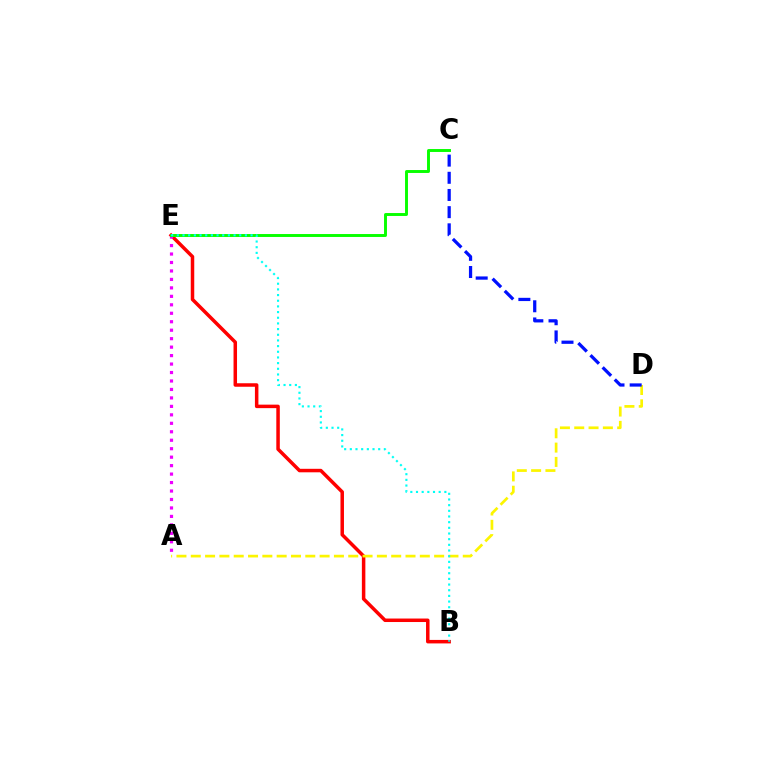{('B', 'E'): [{'color': '#ff0000', 'line_style': 'solid', 'thickness': 2.52}, {'color': '#00fff6', 'line_style': 'dotted', 'thickness': 1.54}], ('A', 'D'): [{'color': '#fcf500', 'line_style': 'dashed', 'thickness': 1.94}], ('A', 'E'): [{'color': '#ee00ff', 'line_style': 'dotted', 'thickness': 2.3}], ('C', 'E'): [{'color': '#08ff00', 'line_style': 'solid', 'thickness': 2.11}], ('C', 'D'): [{'color': '#0010ff', 'line_style': 'dashed', 'thickness': 2.33}]}